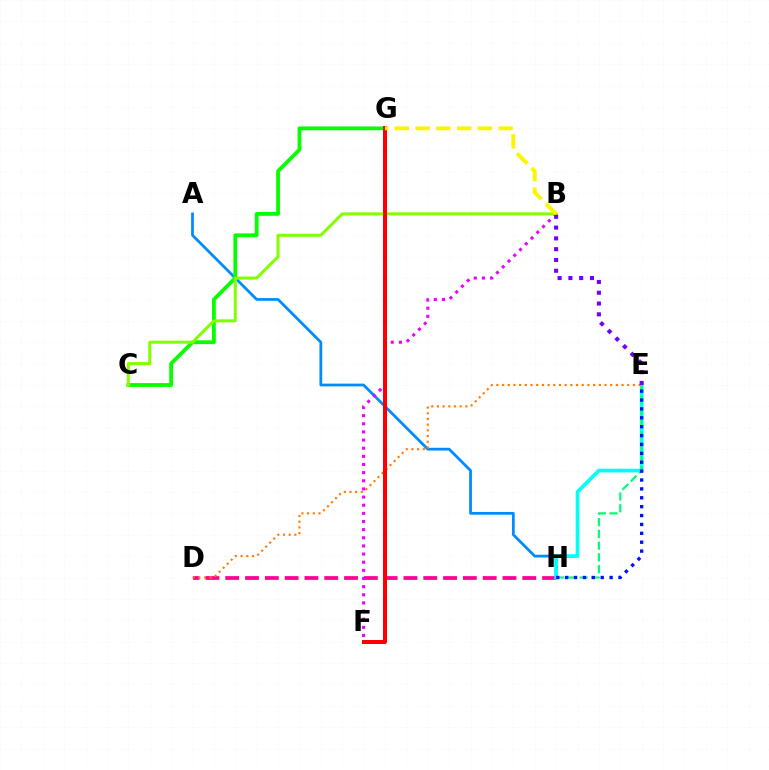{('A', 'H'): [{'color': '#008cff', 'line_style': 'solid', 'thickness': 1.99}], ('D', 'H'): [{'color': '#ff0094', 'line_style': 'dashed', 'thickness': 2.69}], ('C', 'G'): [{'color': '#08ff00', 'line_style': 'solid', 'thickness': 2.75}], ('E', 'H'): [{'color': '#00fff6', 'line_style': 'solid', 'thickness': 2.66}, {'color': '#00ff74', 'line_style': 'dashed', 'thickness': 1.6}, {'color': '#0010ff', 'line_style': 'dotted', 'thickness': 2.41}], ('B', 'F'): [{'color': '#ee00ff', 'line_style': 'dotted', 'thickness': 2.21}], ('B', 'C'): [{'color': '#84ff00', 'line_style': 'solid', 'thickness': 2.18}], ('D', 'E'): [{'color': '#ff7c00', 'line_style': 'dotted', 'thickness': 1.55}], ('F', 'G'): [{'color': '#ff0000', 'line_style': 'solid', 'thickness': 2.88}], ('B', 'E'): [{'color': '#7200ff', 'line_style': 'dotted', 'thickness': 2.93}], ('B', 'G'): [{'color': '#fcf500', 'line_style': 'dashed', 'thickness': 2.82}]}